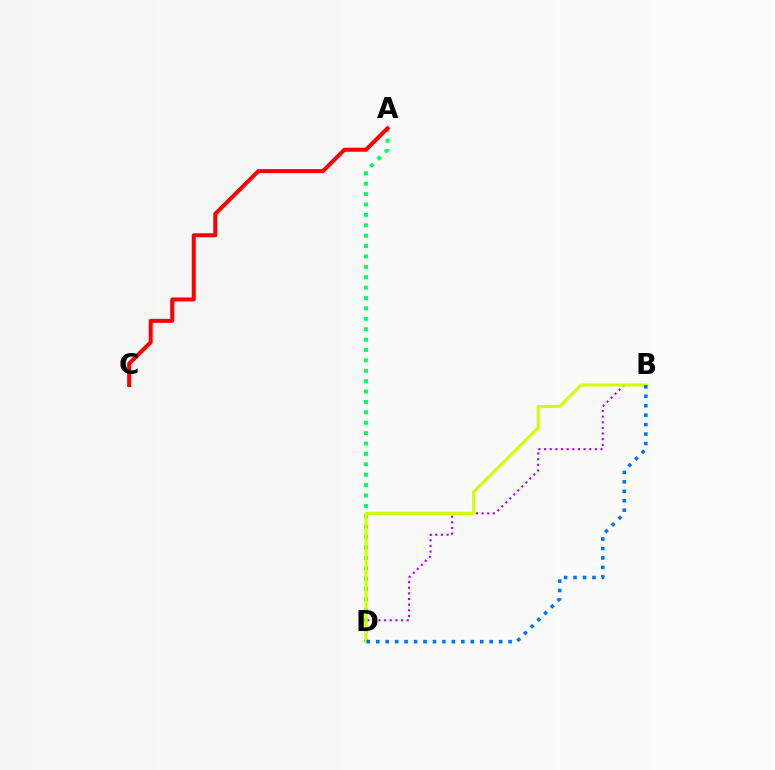{('B', 'D'): [{'color': '#b900ff', 'line_style': 'dotted', 'thickness': 1.53}, {'color': '#d1ff00', 'line_style': 'solid', 'thickness': 2.2}, {'color': '#0074ff', 'line_style': 'dotted', 'thickness': 2.57}], ('A', 'D'): [{'color': '#00ff5c', 'line_style': 'dotted', 'thickness': 2.82}], ('A', 'C'): [{'color': '#ff0000', 'line_style': 'solid', 'thickness': 2.89}]}